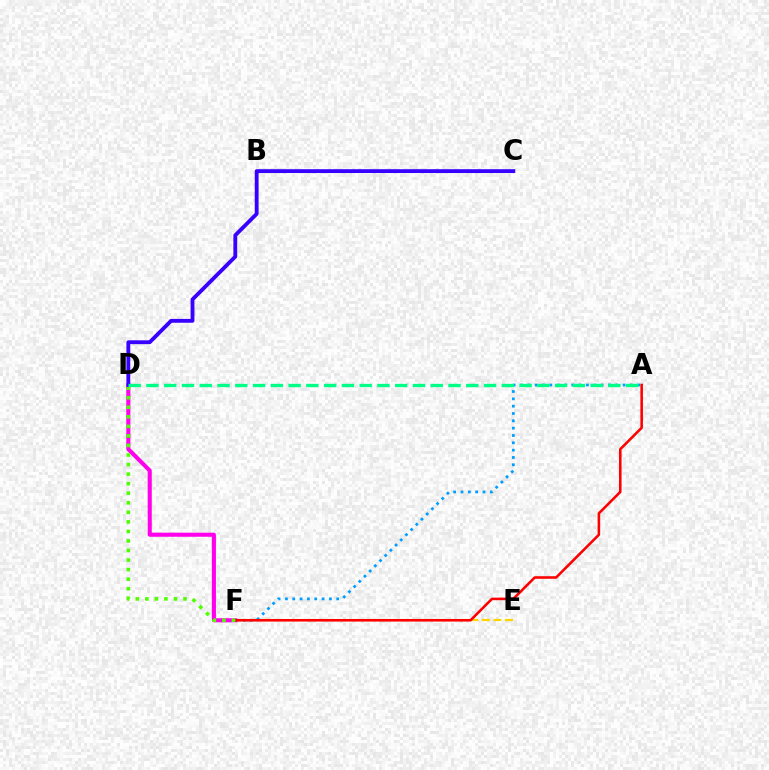{('E', 'F'): [{'color': '#ffd500', 'line_style': 'dashed', 'thickness': 1.57}], ('A', 'F'): [{'color': '#009eff', 'line_style': 'dotted', 'thickness': 1.99}, {'color': '#ff0000', 'line_style': 'solid', 'thickness': 1.85}], ('D', 'F'): [{'color': '#ff00ed', 'line_style': 'solid', 'thickness': 2.94}, {'color': '#4fff00', 'line_style': 'dotted', 'thickness': 2.59}], ('C', 'D'): [{'color': '#3700ff', 'line_style': 'solid', 'thickness': 2.76}], ('A', 'D'): [{'color': '#00ff86', 'line_style': 'dashed', 'thickness': 2.41}]}